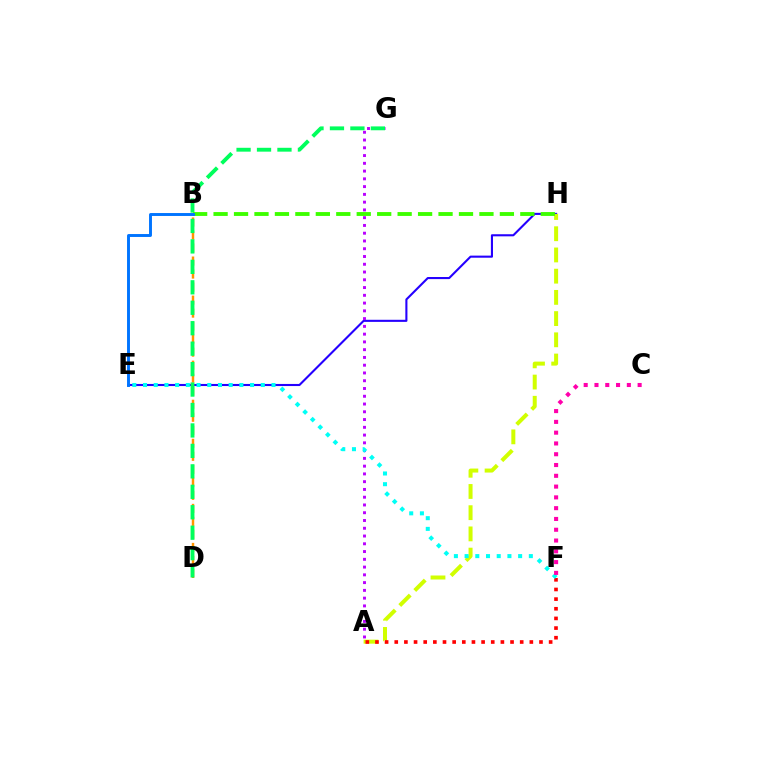{('B', 'D'): [{'color': '#ff9400', 'line_style': 'dashed', 'thickness': 1.77}], ('E', 'H'): [{'color': '#2500ff', 'line_style': 'solid', 'thickness': 1.51}], ('A', 'H'): [{'color': '#d1ff00', 'line_style': 'dashed', 'thickness': 2.88}], ('A', 'F'): [{'color': '#ff0000', 'line_style': 'dotted', 'thickness': 2.62}], ('A', 'G'): [{'color': '#b900ff', 'line_style': 'dotted', 'thickness': 2.11}], ('D', 'G'): [{'color': '#00ff5c', 'line_style': 'dashed', 'thickness': 2.78}], ('B', 'H'): [{'color': '#3dff00', 'line_style': 'dashed', 'thickness': 2.78}], ('E', 'F'): [{'color': '#00fff6', 'line_style': 'dotted', 'thickness': 2.91}], ('B', 'E'): [{'color': '#0074ff', 'line_style': 'solid', 'thickness': 2.1}], ('C', 'F'): [{'color': '#ff00ac', 'line_style': 'dotted', 'thickness': 2.93}]}